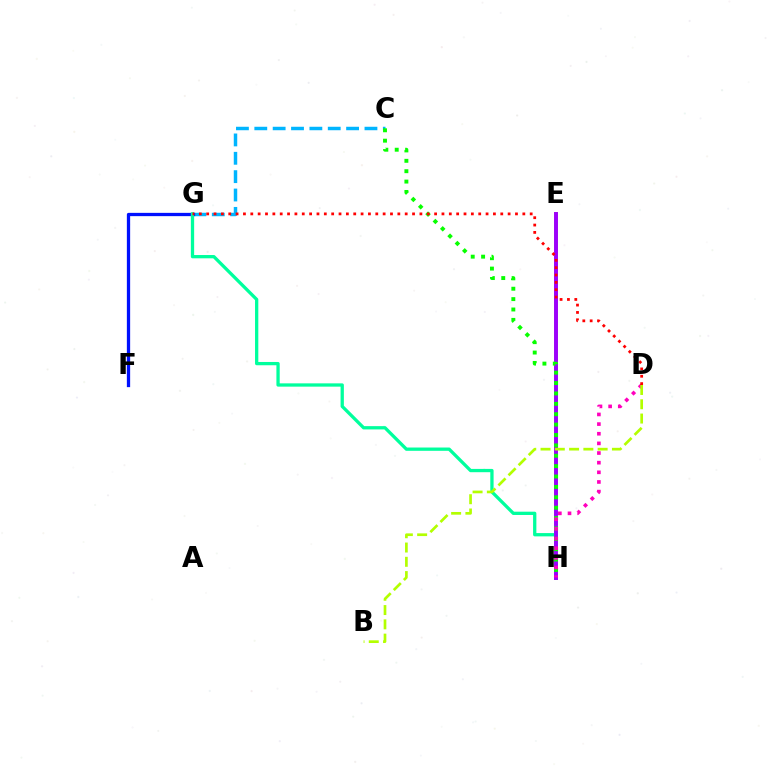{('C', 'G'): [{'color': '#00b5ff', 'line_style': 'dashed', 'thickness': 2.49}], ('F', 'G'): [{'color': '#0010ff', 'line_style': 'solid', 'thickness': 2.36}], ('E', 'H'): [{'color': '#ffa500', 'line_style': 'solid', 'thickness': 2.82}, {'color': '#9b00ff', 'line_style': 'solid', 'thickness': 2.81}], ('G', 'H'): [{'color': '#00ff9d', 'line_style': 'solid', 'thickness': 2.37}], ('C', 'H'): [{'color': '#08ff00', 'line_style': 'dotted', 'thickness': 2.82}], ('D', 'H'): [{'color': '#ff00bd', 'line_style': 'dotted', 'thickness': 2.62}], ('B', 'D'): [{'color': '#b3ff00', 'line_style': 'dashed', 'thickness': 1.94}], ('D', 'G'): [{'color': '#ff0000', 'line_style': 'dotted', 'thickness': 2.0}]}